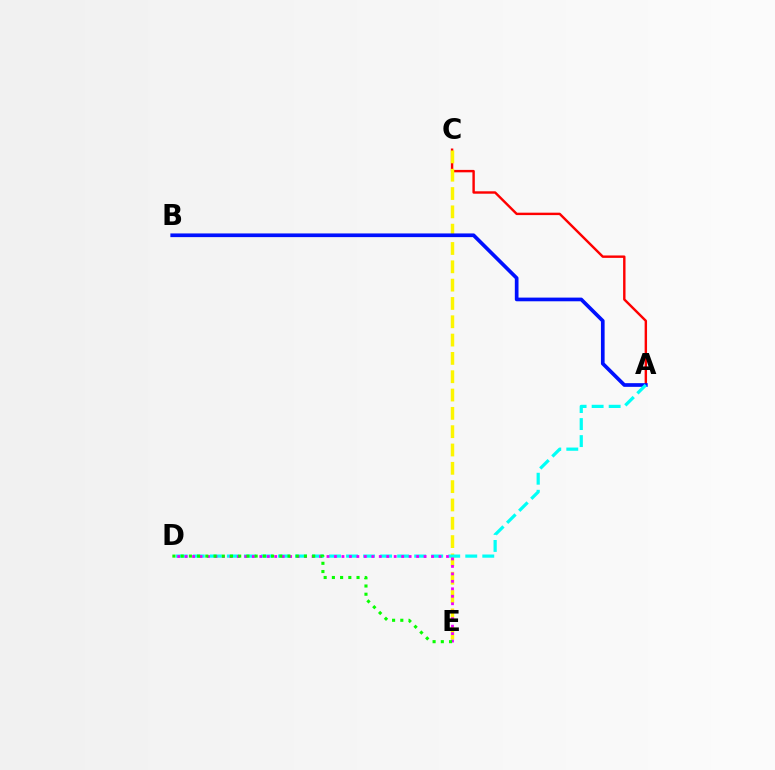{('A', 'C'): [{'color': '#ff0000', 'line_style': 'solid', 'thickness': 1.74}], ('C', 'E'): [{'color': '#fcf500', 'line_style': 'dashed', 'thickness': 2.49}], ('A', 'B'): [{'color': '#0010ff', 'line_style': 'solid', 'thickness': 2.66}], ('A', 'D'): [{'color': '#00fff6', 'line_style': 'dashed', 'thickness': 2.31}], ('D', 'E'): [{'color': '#ee00ff', 'line_style': 'dotted', 'thickness': 2.03}, {'color': '#08ff00', 'line_style': 'dotted', 'thickness': 2.23}]}